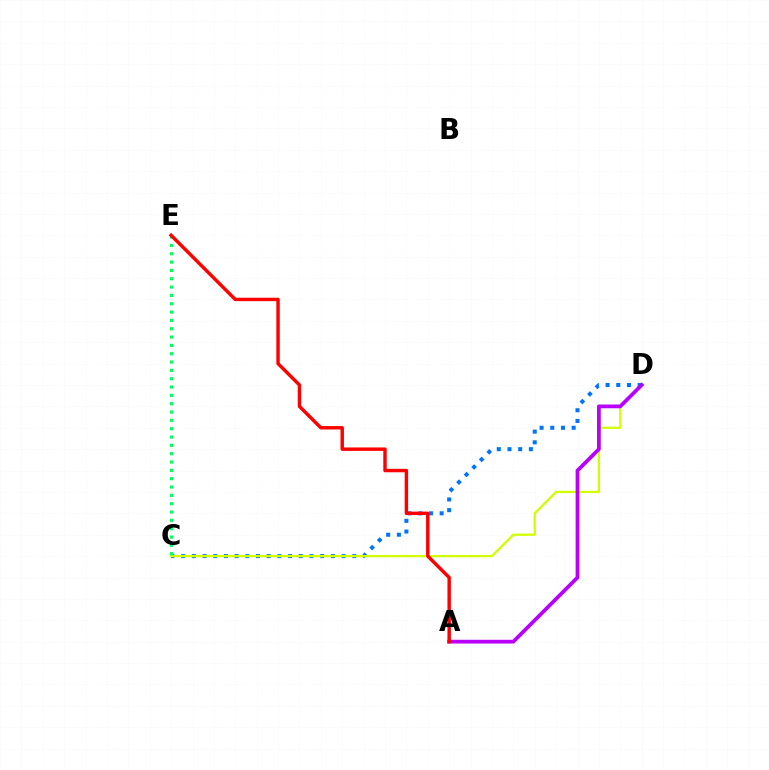{('C', 'D'): [{'color': '#0074ff', 'line_style': 'dotted', 'thickness': 2.91}, {'color': '#d1ff00', 'line_style': 'solid', 'thickness': 1.64}], ('C', 'E'): [{'color': '#00ff5c', 'line_style': 'dotted', 'thickness': 2.26}], ('A', 'D'): [{'color': '#b900ff', 'line_style': 'solid', 'thickness': 2.71}], ('A', 'E'): [{'color': '#ff0000', 'line_style': 'solid', 'thickness': 2.47}]}